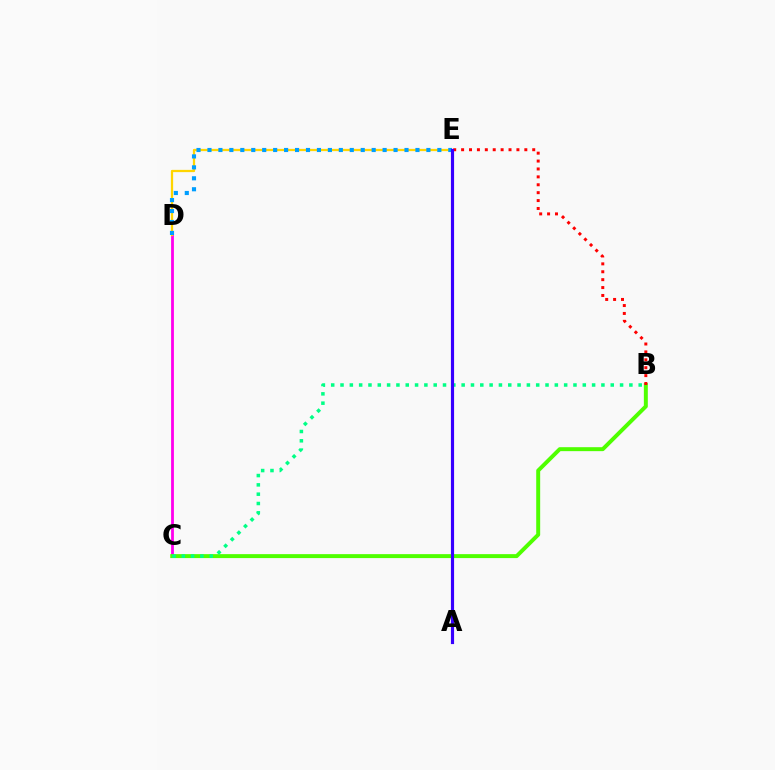{('C', 'D'): [{'color': '#ff00ed', 'line_style': 'solid', 'thickness': 2.02}], ('D', 'E'): [{'color': '#ffd500', 'line_style': 'solid', 'thickness': 1.63}, {'color': '#009eff', 'line_style': 'dotted', 'thickness': 2.97}], ('B', 'C'): [{'color': '#4fff00', 'line_style': 'solid', 'thickness': 2.85}, {'color': '#00ff86', 'line_style': 'dotted', 'thickness': 2.53}], ('B', 'E'): [{'color': '#ff0000', 'line_style': 'dotted', 'thickness': 2.15}], ('A', 'E'): [{'color': '#3700ff', 'line_style': 'solid', 'thickness': 2.28}]}